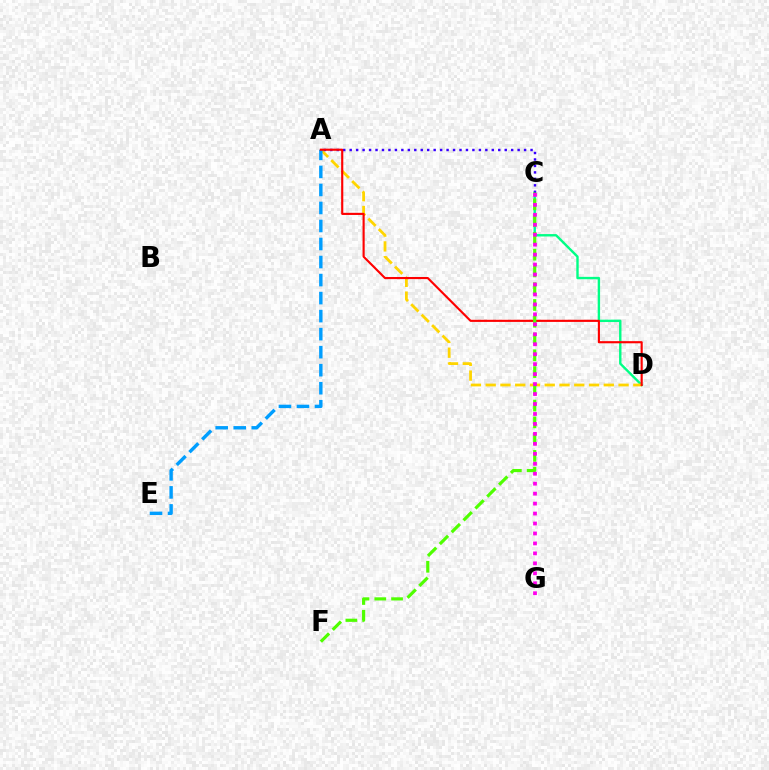{('C', 'D'): [{'color': '#00ff86', 'line_style': 'solid', 'thickness': 1.72}], ('A', 'D'): [{'color': '#ffd500', 'line_style': 'dashed', 'thickness': 2.01}, {'color': '#ff0000', 'line_style': 'solid', 'thickness': 1.54}], ('A', 'C'): [{'color': '#3700ff', 'line_style': 'dotted', 'thickness': 1.76}], ('A', 'E'): [{'color': '#009eff', 'line_style': 'dashed', 'thickness': 2.45}], ('C', 'F'): [{'color': '#4fff00', 'line_style': 'dashed', 'thickness': 2.28}], ('C', 'G'): [{'color': '#ff00ed', 'line_style': 'dotted', 'thickness': 2.71}]}